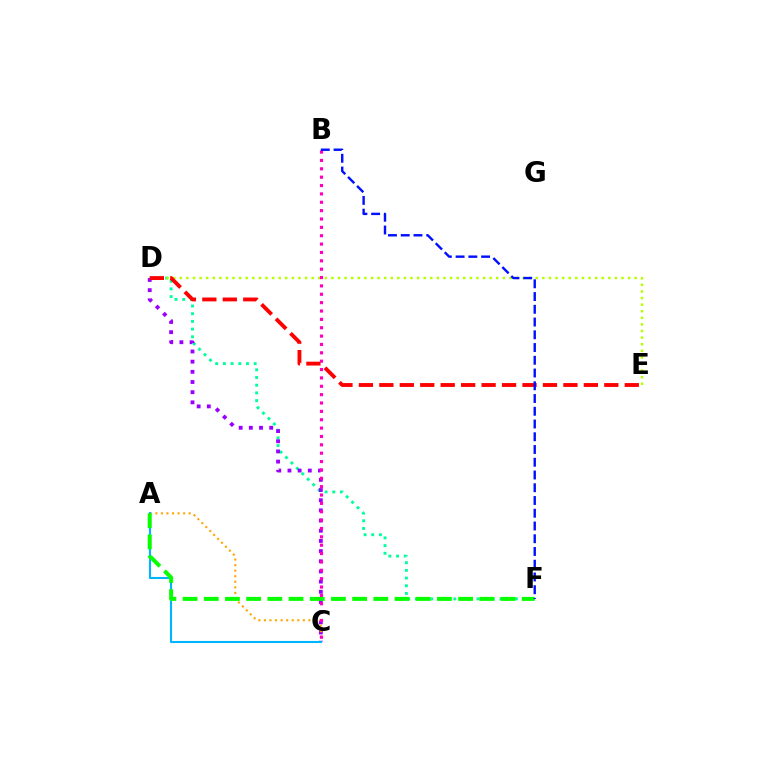{('D', 'F'): [{'color': '#00ff9d', 'line_style': 'dotted', 'thickness': 2.09}], ('C', 'D'): [{'color': '#9b00ff', 'line_style': 'dotted', 'thickness': 2.76}], ('A', 'C'): [{'color': '#ffa500', 'line_style': 'dotted', 'thickness': 1.51}, {'color': '#00b5ff', 'line_style': 'solid', 'thickness': 1.5}], ('D', 'E'): [{'color': '#b3ff00', 'line_style': 'dotted', 'thickness': 1.79}, {'color': '#ff0000', 'line_style': 'dashed', 'thickness': 2.78}], ('A', 'F'): [{'color': '#08ff00', 'line_style': 'dashed', 'thickness': 2.88}], ('B', 'C'): [{'color': '#ff00bd', 'line_style': 'dotted', 'thickness': 2.27}], ('B', 'F'): [{'color': '#0010ff', 'line_style': 'dashed', 'thickness': 1.73}]}